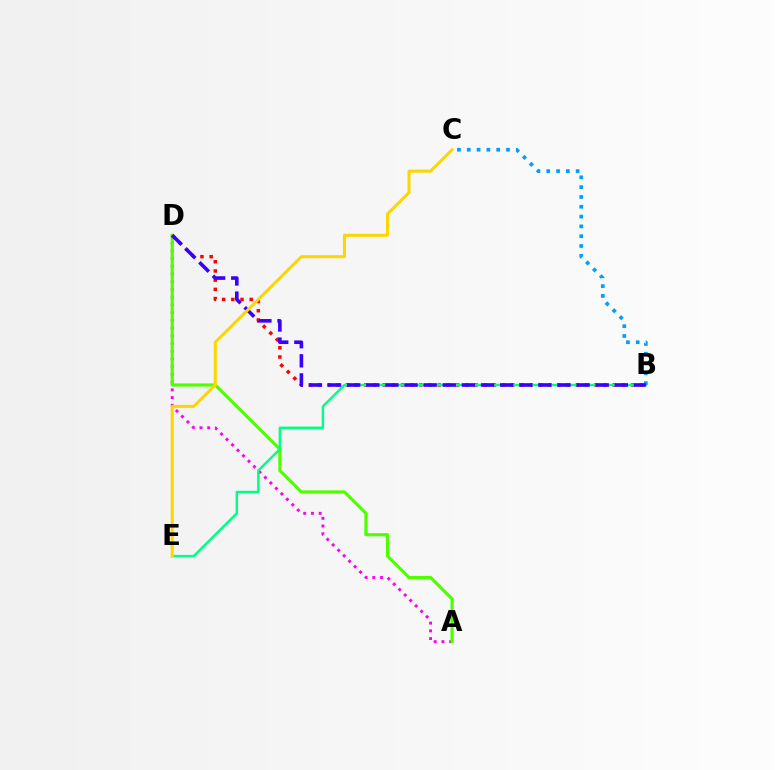{('A', 'D'): [{'color': '#ff00ed', 'line_style': 'dotted', 'thickness': 2.1}, {'color': '#4fff00', 'line_style': 'solid', 'thickness': 2.28}], ('B', 'D'): [{'color': '#ff0000', 'line_style': 'dotted', 'thickness': 2.5}, {'color': '#3700ff', 'line_style': 'dashed', 'thickness': 2.6}], ('B', 'E'): [{'color': '#00ff86', 'line_style': 'solid', 'thickness': 1.75}], ('B', 'C'): [{'color': '#009eff', 'line_style': 'dotted', 'thickness': 2.67}], ('C', 'E'): [{'color': '#ffd500', 'line_style': 'solid', 'thickness': 2.18}]}